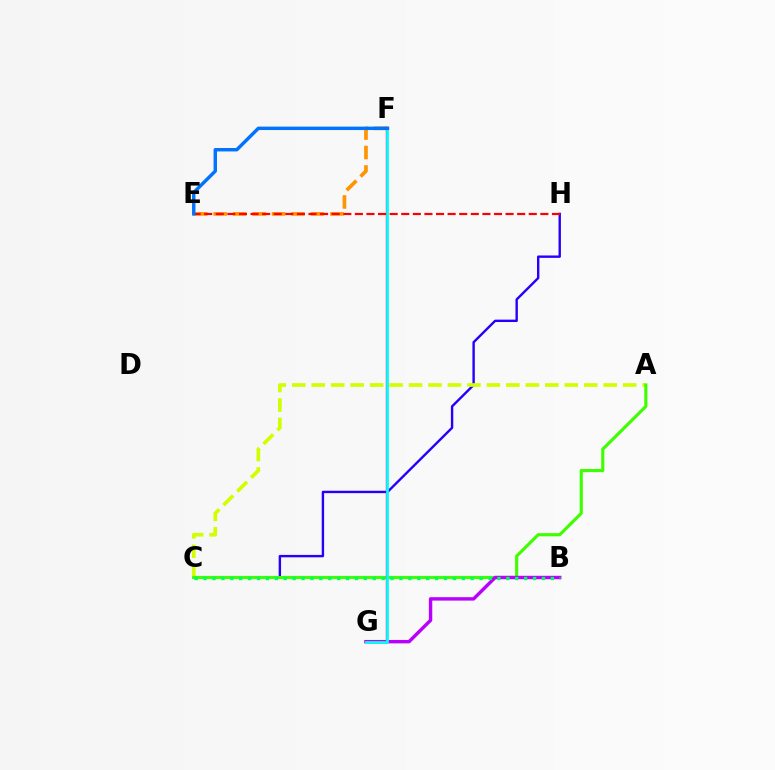{('C', 'H'): [{'color': '#2500ff', 'line_style': 'solid', 'thickness': 1.72}], ('E', 'F'): [{'color': '#ff9400', 'line_style': 'dashed', 'thickness': 2.64}, {'color': '#0074ff', 'line_style': 'solid', 'thickness': 2.47}], ('A', 'C'): [{'color': '#d1ff00', 'line_style': 'dashed', 'thickness': 2.64}, {'color': '#3dff00', 'line_style': 'solid', 'thickness': 2.26}], ('B', 'G'): [{'color': '#b900ff', 'line_style': 'solid', 'thickness': 2.46}], ('B', 'C'): [{'color': '#00ff5c', 'line_style': 'dotted', 'thickness': 2.42}], ('F', 'G'): [{'color': '#ff00ac', 'line_style': 'solid', 'thickness': 1.72}, {'color': '#00fff6', 'line_style': 'solid', 'thickness': 1.96}], ('E', 'H'): [{'color': '#ff0000', 'line_style': 'dashed', 'thickness': 1.57}]}